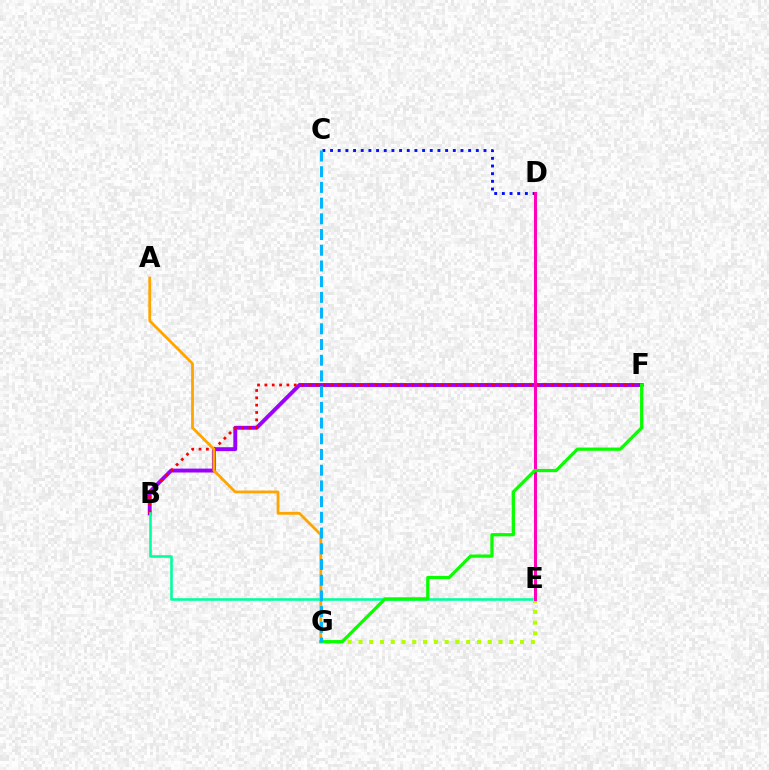{('C', 'D'): [{'color': '#0010ff', 'line_style': 'dotted', 'thickness': 2.08}], ('B', 'F'): [{'color': '#9b00ff', 'line_style': 'solid', 'thickness': 2.8}, {'color': '#ff0000', 'line_style': 'dotted', 'thickness': 1.99}], ('A', 'G'): [{'color': '#ffa500', 'line_style': 'solid', 'thickness': 2.01}], ('B', 'E'): [{'color': '#00ff9d', 'line_style': 'solid', 'thickness': 1.86}], ('E', 'G'): [{'color': '#b3ff00', 'line_style': 'dotted', 'thickness': 2.93}], ('D', 'E'): [{'color': '#ff00bd', 'line_style': 'solid', 'thickness': 2.19}], ('F', 'G'): [{'color': '#08ff00', 'line_style': 'solid', 'thickness': 2.32}], ('C', 'G'): [{'color': '#00b5ff', 'line_style': 'dashed', 'thickness': 2.13}]}